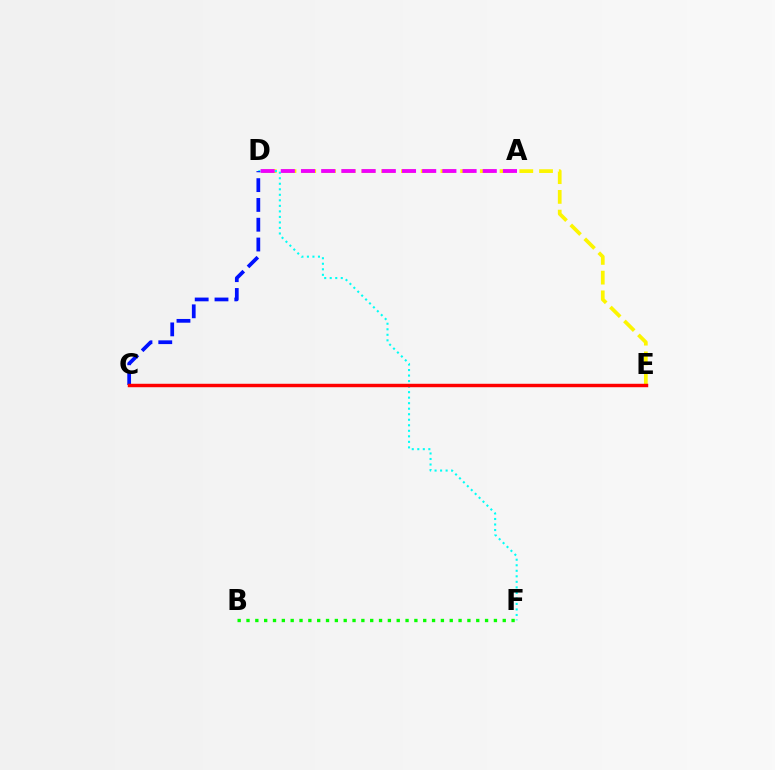{('B', 'F'): [{'color': '#08ff00', 'line_style': 'dotted', 'thickness': 2.4}], ('D', 'E'): [{'color': '#fcf500', 'line_style': 'dashed', 'thickness': 2.68}], ('D', 'F'): [{'color': '#00fff6', 'line_style': 'dotted', 'thickness': 1.5}], ('A', 'D'): [{'color': '#ee00ff', 'line_style': 'dashed', 'thickness': 2.74}], ('C', 'D'): [{'color': '#0010ff', 'line_style': 'dashed', 'thickness': 2.69}], ('C', 'E'): [{'color': '#ff0000', 'line_style': 'solid', 'thickness': 2.48}]}